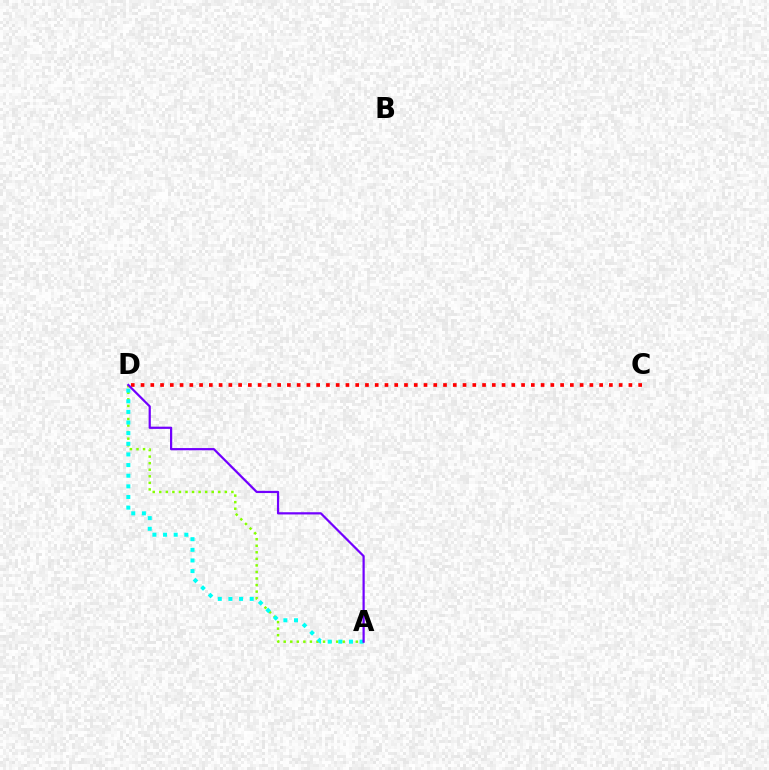{('A', 'D'): [{'color': '#84ff00', 'line_style': 'dotted', 'thickness': 1.78}, {'color': '#00fff6', 'line_style': 'dotted', 'thickness': 2.89}, {'color': '#7200ff', 'line_style': 'solid', 'thickness': 1.6}], ('C', 'D'): [{'color': '#ff0000', 'line_style': 'dotted', 'thickness': 2.65}]}